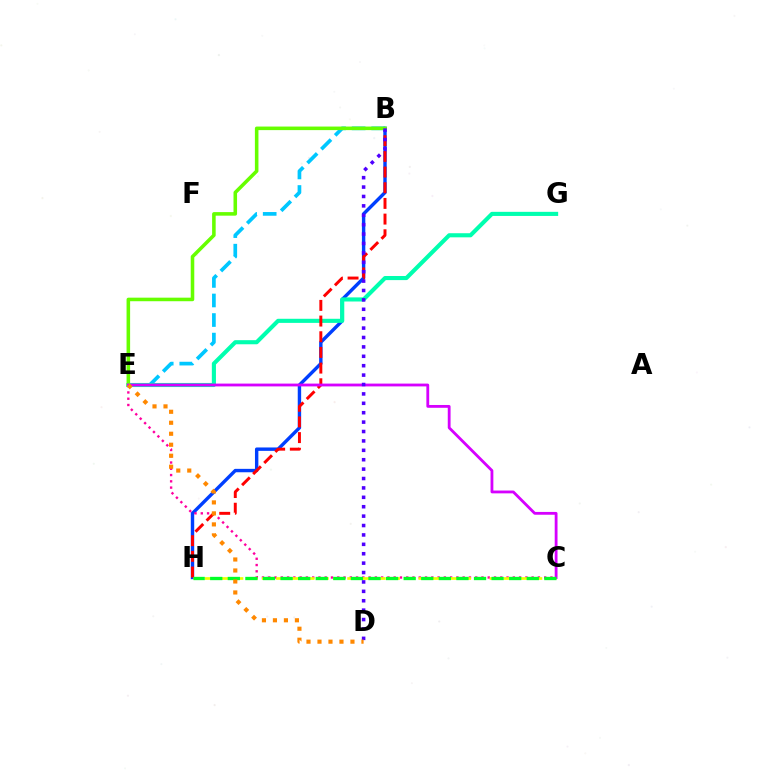{('B', 'H'): [{'color': '#003fff', 'line_style': 'solid', 'thickness': 2.45}, {'color': '#ff0000', 'line_style': 'dashed', 'thickness': 2.13}], ('B', 'E'): [{'color': '#00c7ff', 'line_style': 'dashed', 'thickness': 2.66}, {'color': '#66ff00', 'line_style': 'solid', 'thickness': 2.56}], ('C', 'E'): [{'color': '#ff00a0', 'line_style': 'dotted', 'thickness': 1.7}, {'color': '#d600ff', 'line_style': 'solid', 'thickness': 2.02}], ('E', 'G'): [{'color': '#00ffaf', 'line_style': 'solid', 'thickness': 2.95}], ('C', 'H'): [{'color': '#eeff00', 'line_style': 'dashed', 'thickness': 1.93}, {'color': '#00ff27', 'line_style': 'dashed', 'thickness': 2.39}], ('B', 'D'): [{'color': '#4f00ff', 'line_style': 'dotted', 'thickness': 2.55}], ('D', 'E'): [{'color': '#ff8800', 'line_style': 'dotted', 'thickness': 2.99}]}